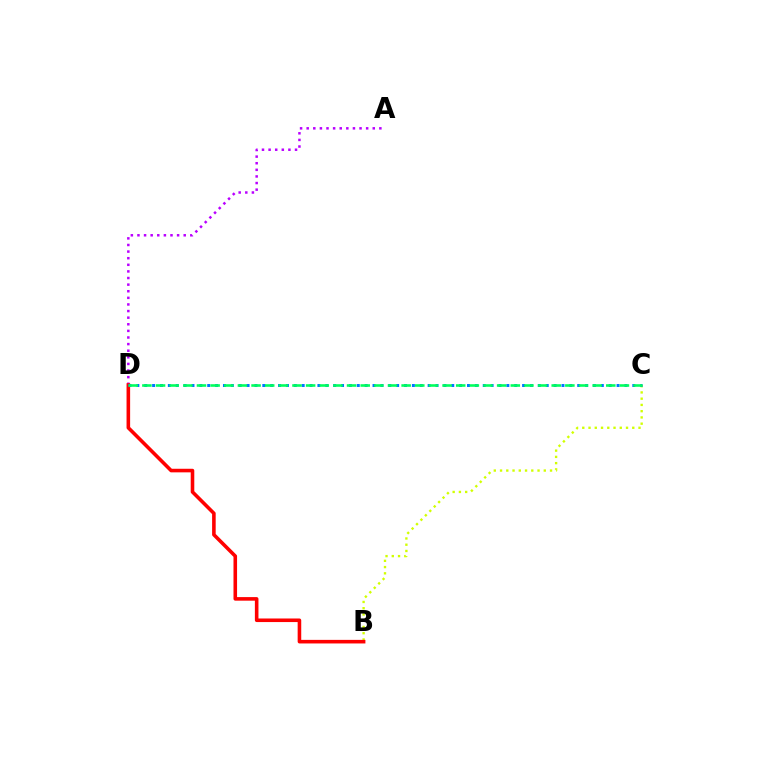{('A', 'D'): [{'color': '#b900ff', 'line_style': 'dotted', 'thickness': 1.8}], ('B', 'C'): [{'color': '#d1ff00', 'line_style': 'dotted', 'thickness': 1.7}], ('B', 'D'): [{'color': '#ff0000', 'line_style': 'solid', 'thickness': 2.58}], ('C', 'D'): [{'color': '#0074ff', 'line_style': 'dotted', 'thickness': 2.14}, {'color': '#00ff5c', 'line_style': 'dashed', 'thickness': 1.85}]}